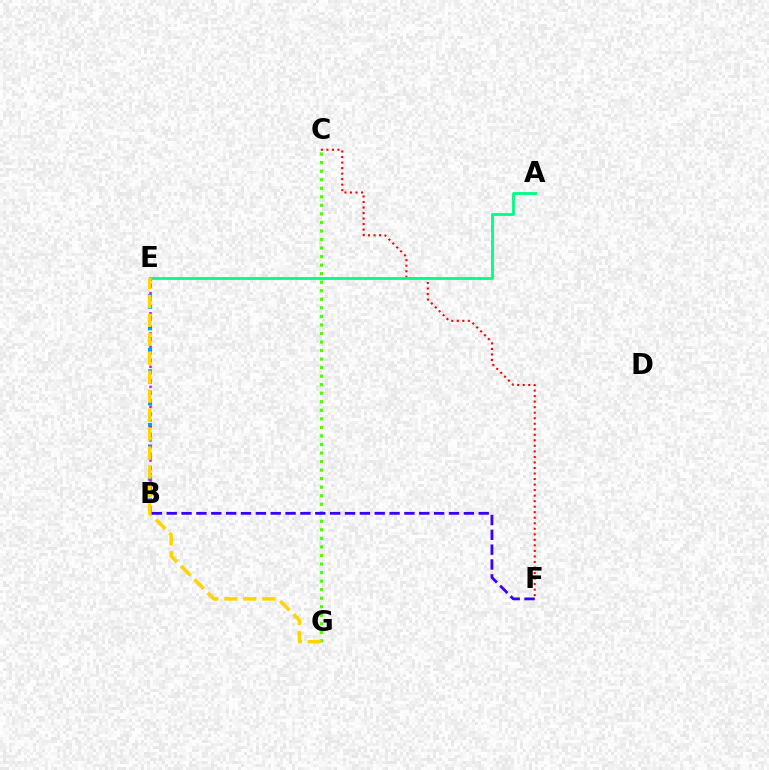{('B', 'E'): [{'color': '#009eff', 'line_style': 'dotted', 'thickness': 2.92}, {'color': '#ff00ed', 'line_style': 'dotted', 'thickness': 1.82}], ('C', 'G'): [{'color': '#4fff00', 'line_style': 'dotted', 'thickness': 2.32}], ('C', 'F'): [{'color': '#ff0000', 'line_style': 'dotted', 'thickness': 1.5}], ('A', 'E'): [{'color': '#00ff86', 'line_style': 'solid', 'thickness': 2.04}], ('E', 'G'): [{'color': '#ffd500', 'line_style': 'dashed', 'thickness': 2.57}], ('B', 'F'): [{'color': '#3700ff', 'line_style': 'dashed', 'thickness': 2.02}]}